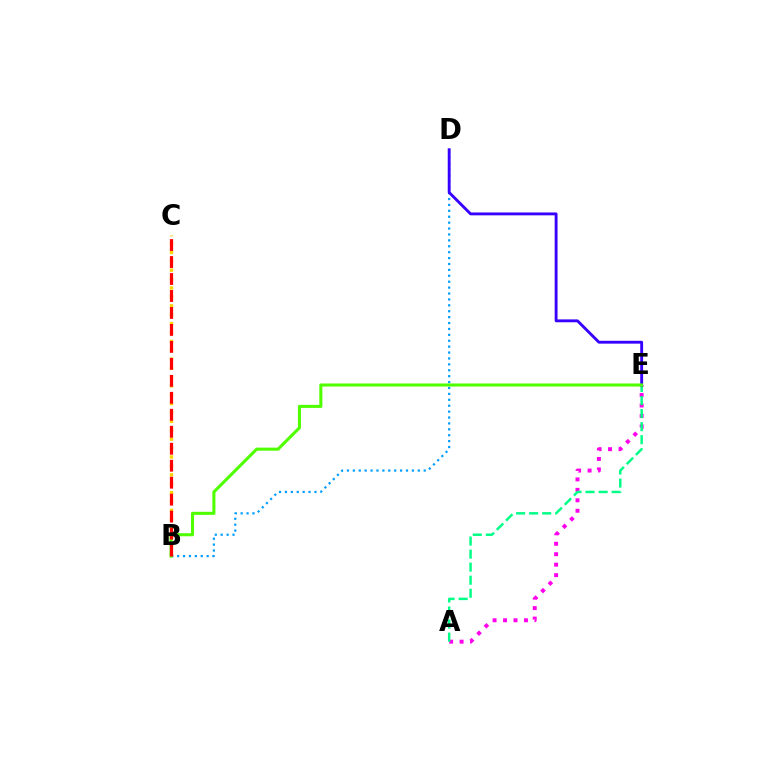{('B', 'C'): [{'color': '#ffd500', 'line_style': 'dotted', 'thickness': 2.42}, {'color': '#ff0000', 'line_style': 'dashed', 'thickness': 2.31}], ('A', 'E'): [{'color': '#ff00ed', 'line_style': 'dotted', 'thickness': 2.84}, {'color': '#00ff86', 'line_style': 'dashed', 'thickness': 1.77}], ('B', 'D'): [{'color': '#009eff', 'line_style': 'dotted', 'thickness': 1.6}], ('D', 'E'): [{'color': '#3700ff', 'line_style': 'solid', 'thickness': 2.06}], ('B', 'E'): [{'color': '#4fff00', 'line_style': 'solid', 'thickness': 2.21}]}